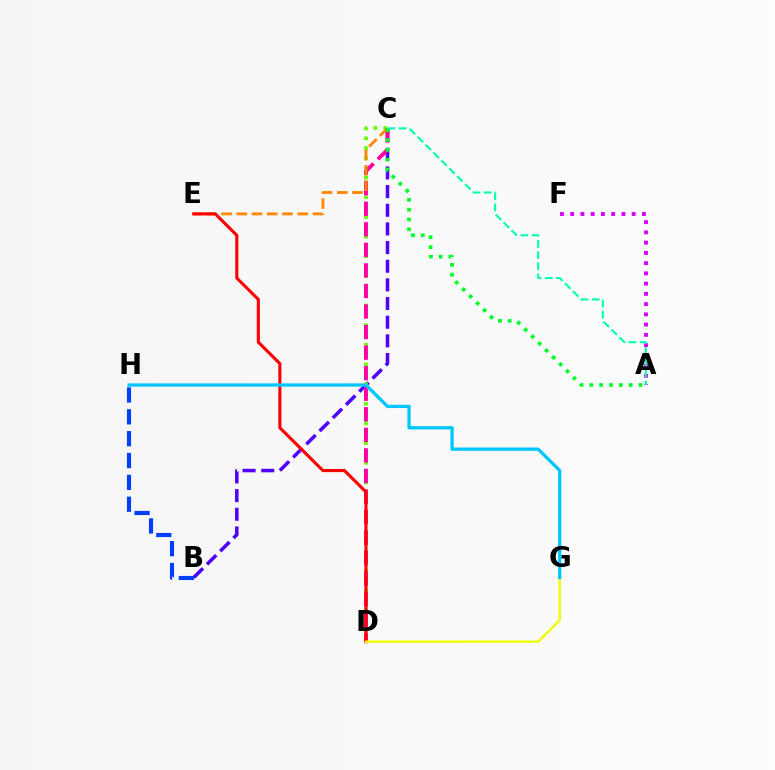{('B', 'C'): [{'color': '#4f00ff', 'line_style': 'dashed', 'thickness': 2.53}], ('C', 'D'): [{'color': '#66ff00', 'line_style': 'dotted', 'thickness': 2.67}, {'color': '#ff00a0', 'line_style': 'dashed', 'thickness': 2.79}], ('C', 'E'): [{'color': '#ff8800', 'line_style': 'dashed', 'thickness': 2.07}], ('D', 'E'): [{'color': '#ff0000', 'line_style': 'solid', 'thickness': 2.24}], ('A', 'C'): [{'color': '#00ff27', 'line_style': 'dotted', 'thickness': 2.67}, {'color': '#00ffaf', 'line_style': 'dashed', 'thickness': 1.52}], ('D', 'G'): [{'color': '#eeff00', 'line_style': 'solid', 'thickness': 1.71}], ('A', 'F'): [{'color': '#d600ff', 'line_style': 'dotted', 'thickness': 2.78}], ('B', 'H'): [{'color': '#003fff', 'line_style': 'dashed', 'thickness': 2.97}], ('G', 'H'): [{'color': '#00c7ff', 'line_style': 'solid', 'thickness': 2.37}]}